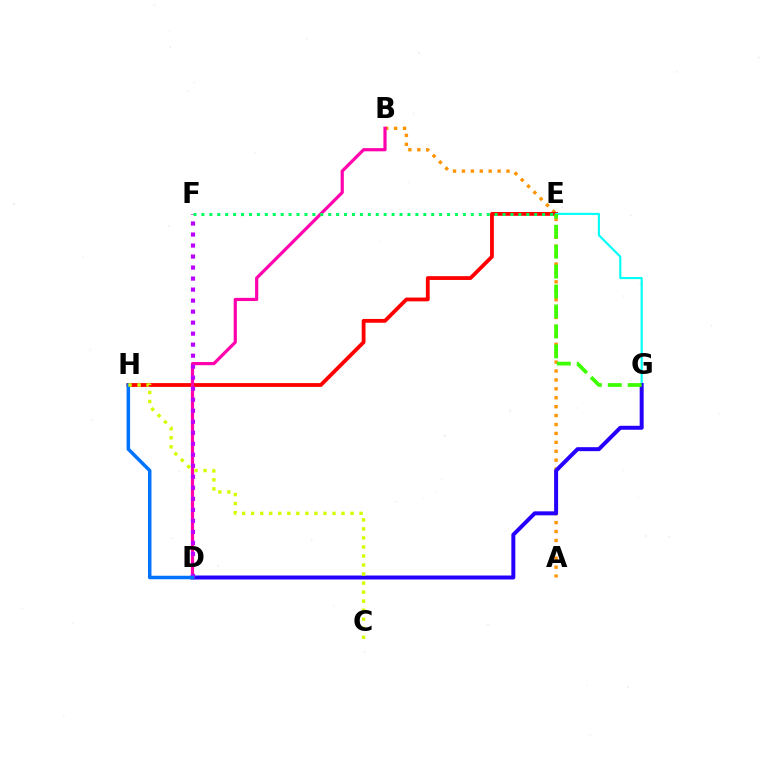{('A', 'B'): [{'color': '#ff9400', 'line_style': 'dotted', 'thickness': 2.42}], ('E', 'H'): [{'color': '#ff0000', 'line_style': 'solid', 'thickness': 2.74}], ('E', 'G'): [{'color': '#00fff6', 'line_style': 'solid', 'thickness': 1.54}, {'color': '#3dff00', 'line_style': 'dashed', 'thickness': 2.71}], ('B', 'D'): [{'color': '#ff00ac', 'line_style': 'solid', 'thickness': 2.29}], ('D', 'G'): [{'color': '#2500ff', 'line_style': 'solid', 'thickness': 2.86}], ('D', 'F'): [{'color': '#b900ff', 'line_style': 'dotted', 'thickness': 2.99}], ('D', 'H'): [{'color': '#0074ff', 'line_style': 'solid', 'thickness': 2.52}], ('E', 'F'): [{'color': '#00ff5c', 'line_style': 'dotted', 'thickness': 2.15}], ('C', 'H'): [{'color': '#d1ff00', 'line_style': 'dotted', 'thickness': 2.45}]}